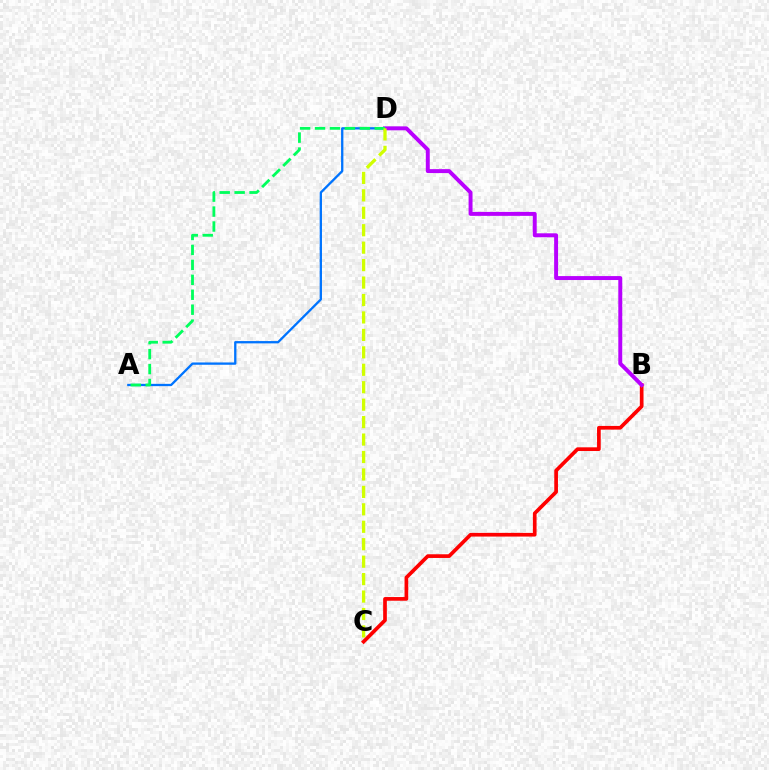{('B', 'C'): [{'color': '#ff0000', 'line_style': 'solid', 'thickness': 2.66}], ('A', 'D'): [{'color': '#0074ff', 'line_style': 'solid', 'thickness': 1.66}, {'color': '#00ff5c', 'line_style': 'dashed', 'thickness': 2.03}], ('B', 'D'): [{'color': '#b900ff', 'line_style': 'solid', 'thickness': 2.84}], ('C', 'D'): [{'color': '#d1ff00', 'line_style': 'dashed', 'thickness': 2.37}]}